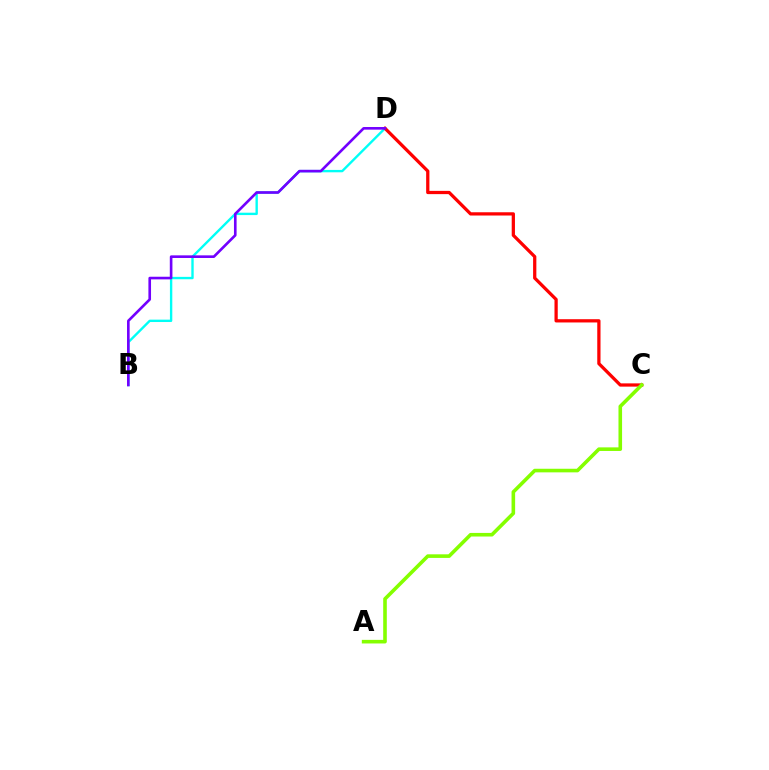{('B', 'D'): [{'color': '#00fff6', 'line_style': 'solid', 'thickness': 1.71}, {'color': '#7200ff', 'line_style': 'solid', 'thickness': 1.89}], ('C', 'D'): [{'color': '#ff0000', 'line_style': 'solid', 'thickness': 2.34}], ('A', 'C'): [{'color': '#84ff00', 'line_style': 'solid', 'thickness': 2.59}]}